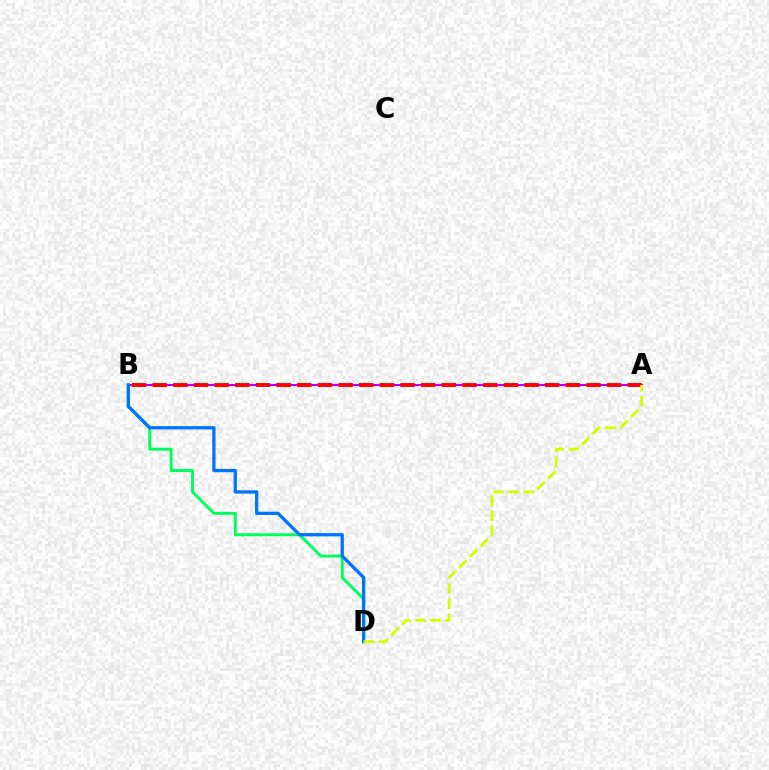{('B', 'D'): [{'color': '#00ff5c', 'line_style': 'solid', 'thickness': 2.11}, {'color': '#0074ff', 'line_style': 'solid', 'thickness': 2.37}], ('A', 'B'): [{'color': '#b900ff', 'line_style': 'solid', 'thickness': 1.5}, {'color': '#ff0000', 'line_style': 'dashed', 'thickness': 2.81}], ('A', 'D'): [{'color': '#d1ff00', 'line_style': 'dashed', 'thickness': 2.05}]}